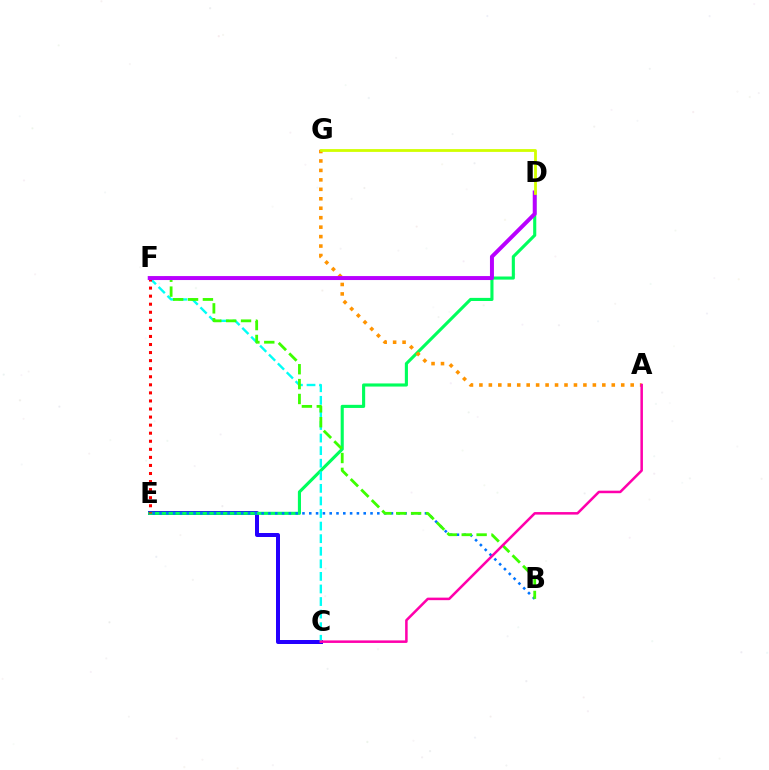{('C', 'E'): [{'color': '#2500ff', 'line_style': 'solid', 'thickness': 2.87}], ('D', 'E'): [{'color': '#00ff5c', 'line_style': 'solid', 'thickness': 2.24}], ('B', 'E'): [{'color': '#0074ff', 'line_style': 'dotted', 'thickness': 1.85}], ('C', 'F'): [{'color': '#00fff6', 'line_style': 'dashed', 'thickness': 1.71}], ('A', 'G'): [{'color': '#ff9400', 'line_style': 'dotted', 'thickness': 2.57}], ('E', 'F'): [{'color': '#ff0000', 'line_style': 'dotted', 'thickness': 2.19}], ('B', 'F'): [{'color': '#3dff00', 'line_style': 'dashed', 'thickness': 2.02}], ('A', 'C'): [{'color': '#ff00ac', 'line_style': 'solid', 'thickness': 1.82}], ('D', 'F'): [{'color': '#b900ff', 'line_style': 'solid', 'thickness': 2.86}], ('D', 'G'): [{'color': '#d1ff00', 'line_style': 'solid', 'thickness': 2.02}]}